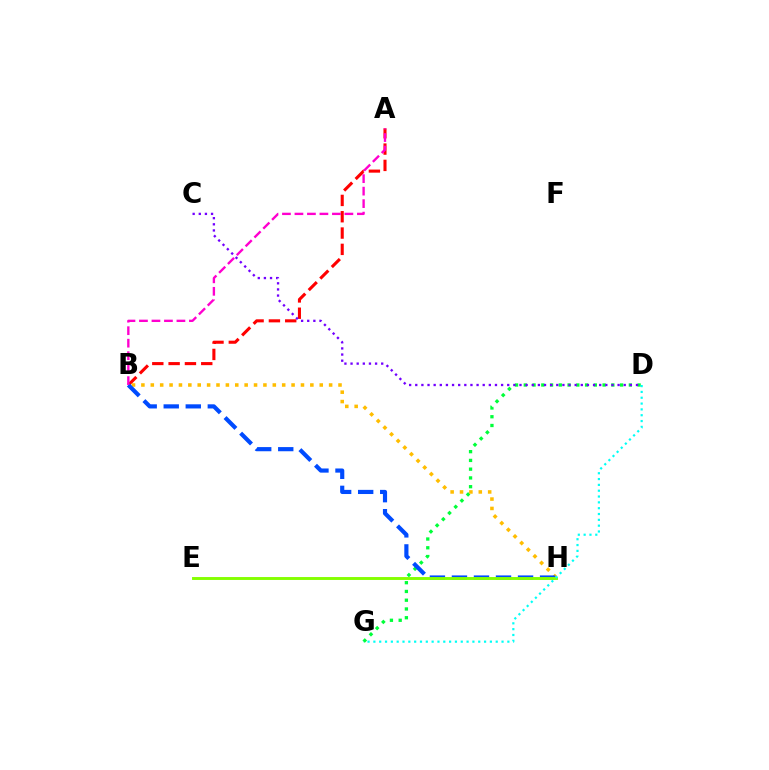{('D', 'G'): [{'color': '#00ff39', 'line_style': 'dotted', 'thickness': 2.38}, {'color': '#00fff6', 'line_style': 'dotted', 'thickness': 1.58}], ('A', 'B'): [{'color': '#ff0000', 'line_style': 'dashed', 'thickness': 2.22}, {'color': '#ff00cf', 'line_style': 'dashed', 'thickness': 1.7}], ('B', 'H'): [{'color': '#ffbd00', 'line_style': 'dotted', 'thickness': 2.55}, {'color': '#004bff', 'line_style': 'dashed', 'thickness': 2.99}], ('E', 'H'): [{'color': '#84ff00', 'line_style': 'solid', 'thickness': 2.1}], ('C', 'D'): [{'color': '#7200ff', 'line_style': 'dotted', 'thickness': 1.67}]}